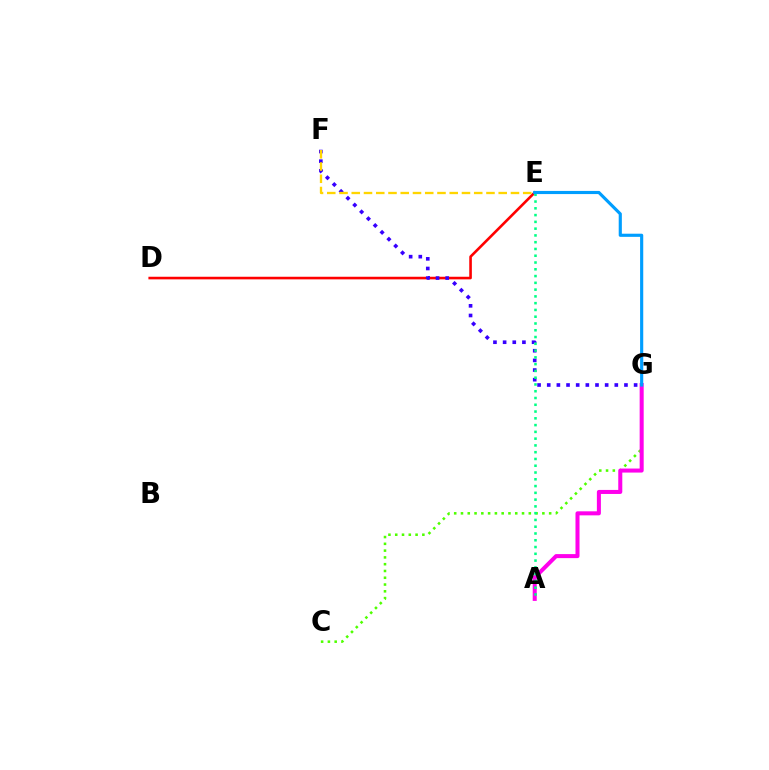{('C', 'G'): [{'color': '#4fff00', 'line_style': 'dotted', 'thickness': 1.84}], ('D', 'E'): [{'color': '#ff0000', 'line_style': 'solid', 'thickness': 1.88}], ('F', 'G'): [{'color': '#3700ff', 'line_style': 'dotted', 'thickness': 2.62}], ('E', 'F'): [{'color': '#ffd500', 'line_style': 'dashed', 'thickness': 1.66}], ('A', 'G'): [{'color': '#ff00ed', 'line_style': 'solid', 'thickness': 2.9}], ('A', 'E'): [{'color': '#00ff86', 'line_style': 'dotted', 'thickness': 1.84}], ('E', 'G'): [{'color': '#009eff', 'line_style': 'solid', 'thickness': 2.26}]}